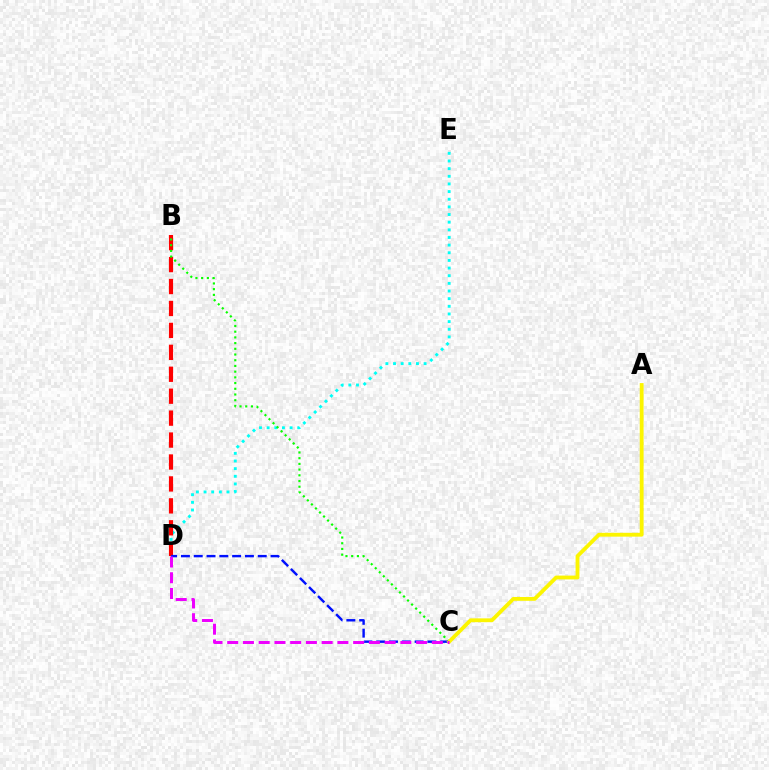{('D', 'E'): [{'color': '#00fff6', 'line_style': 'dotted', 'thickness': 2.08}], ('B', 'D'): [{'color': '#ff0000', 'line_style': 'dashed', 'thickness': 2.98}], ('B', 'C'): [{'color': '#08ff00', 'line_style': 'dotted', 'thickness': 1.55}], ('C', 'D'): [{'color': '#0010ff', 'line_style': 'dashed', 'thickness': 1.74}, {'color': '#ee00ff', 'line_style': 'dashed', 'thickness': 2.14}], ('A', 'C'): [{'color': '#fcf500', 'line_style': 'solid', 'thickness': 2.76}]}